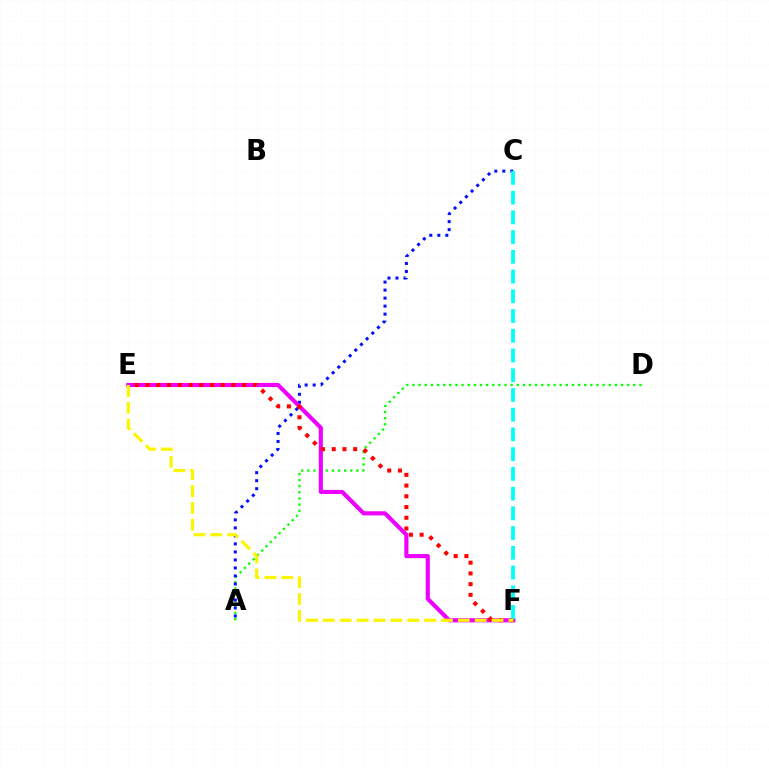{('A', 'D'): [{'color': '#08ff00', 'line_style': 'dotted', 'thickness': 1.67}], ('A', 'C'): [{'color': '#0010ff', 'line_style': 'dotted', 'thickness': 2.18}], ('E', 'F'): [{'color': '#ee00ff', 'line_style': 'solid', 'thickness': 2.97}, {'color': '#ff0000', 'line_style': 'dotted', 'thickness': 2.91}, {'color': '#fcf500', 'line_style': 'dashed', 'thickness': 2.29}], ('C', 'F'): [{'color': '#00fff6', 'line_style': 'dashed', 'thickness': 2.68}]}